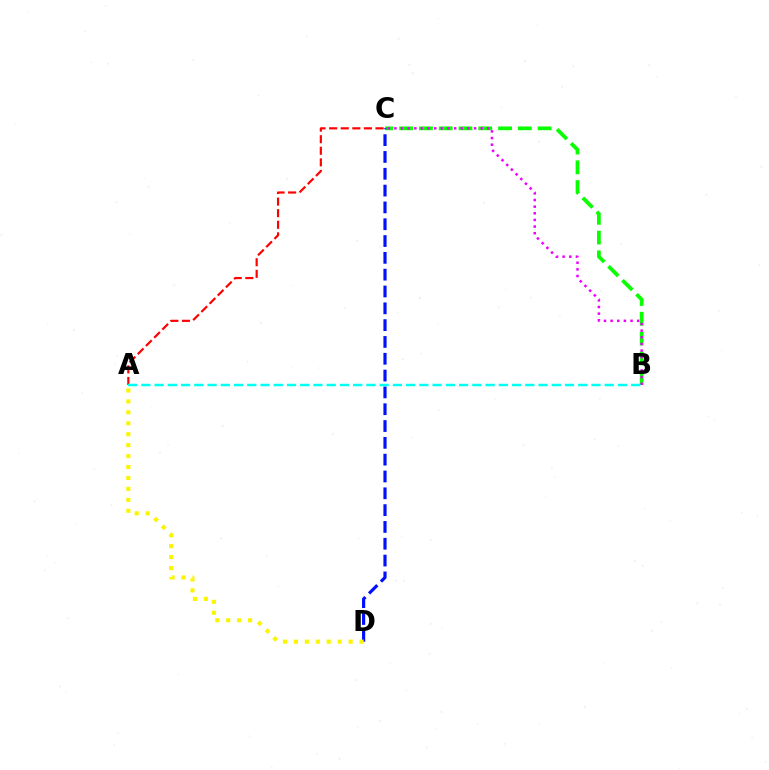{('B', 'C'): [{'color': '#08ff00', 'line_style': 'dashed', 'thickness': 2.69}, {'color': '#ee00ff', 'line_style': 'dotted', 'thickness': 1.8}], ('C', 'D'): [{'color': '#0010ff', 'line_style': 'dashed', 'thickness': 2.28}], ('A', 'C'): [{'color': '#ff0000', 'line_style': 'dashed', 'thickness': 1.57}], ('A', 'D'): [{'color': '#fcf500', 'line_style': 'dotted', 'thickness': 2.97}], ('A', 'B'): [{'color': '#00fff6', 'line_style': 'dashed', 'thickness': 1.8}]}